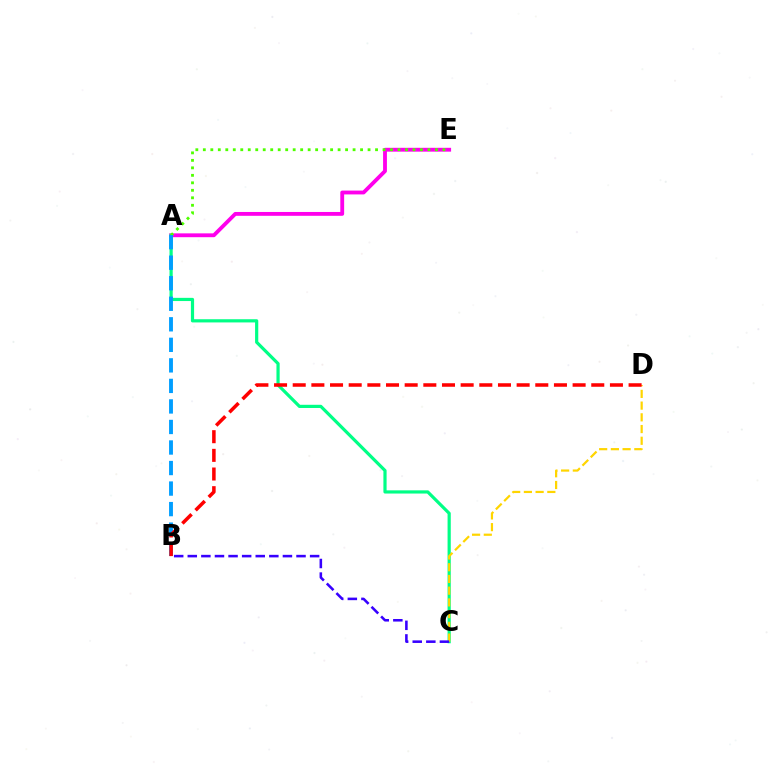{('A', 'E'): [{'color': '#ff00ed', 'line_style': 'solid', 'thickness': 2.76}, {'color': '#4fff00', 'line_style': 'dotted', 'thickness': 2.03}], ('A', 'C'): [{'color': '#00ff86', 'line_style': 'solid', 'thickness': 2.3}], ('C', 'D'): [{'color': '#ffd500', 'line_style': 'dashed', 'thickness': 1.59}], ('A', 'B'): [{'color': '#009eff', 'line_style': 'dashed', 'thickness': 2.79}], ('B', 'C'): [{'color': '#3700ff', 'line_style': 'dashed', 'thickness': 1.85}], ('B', 'D'): [{'color': '#ff0000', 'line_style': 'dashed', 'thickness': 2.53}]}